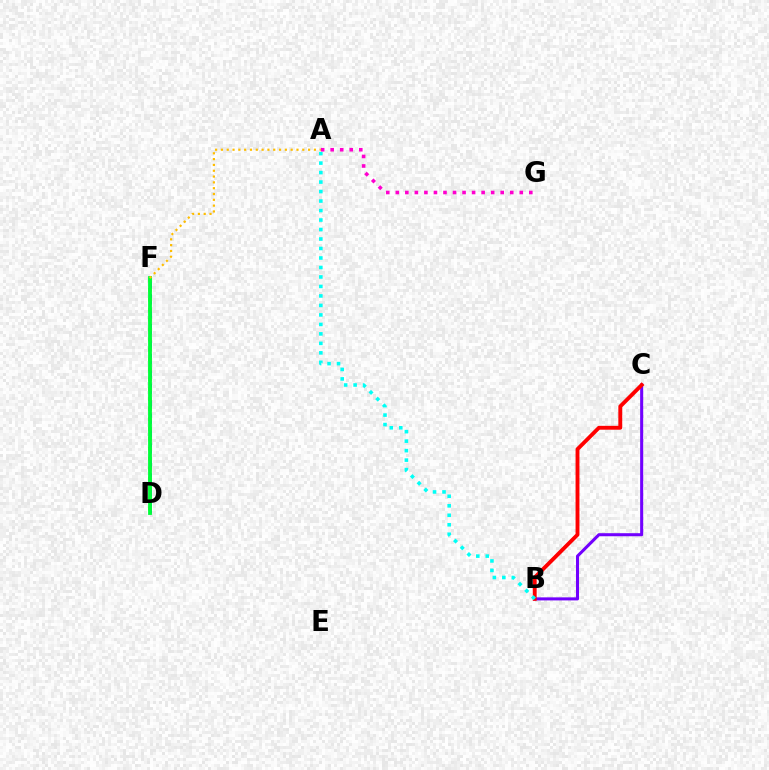{('D', 'F'): [{'color': '#004bff', 'line_style': 'dashed', 'thickness': 2.03}, {'color': '#84ff00', 'line_style': 'dotted', 'thickness': 2.7}, {'color': '#00ff39', 'line_style': 'solid', 'thickness': 2.74}], ('B', 'C'): [{'color': '#7200ff', 'line_style': 'solid', 'thickness': 2.19}, {'color': '#ff0000', 'line_style': 'solid', 'thickness': 2.79}], ('A', 'B'): [{'color': '#00fff6', 'line_style': 'dotted', 'thickness': 2.58}], ('A', 'G'): [{'color': '#ff00cf', 'line_style': 'dotted', 'thickness': 2.59}], ('A', 'F'): [{'color': '#ffbd00', 'line_style': 'dotted', 'thickness': 1.58}]}